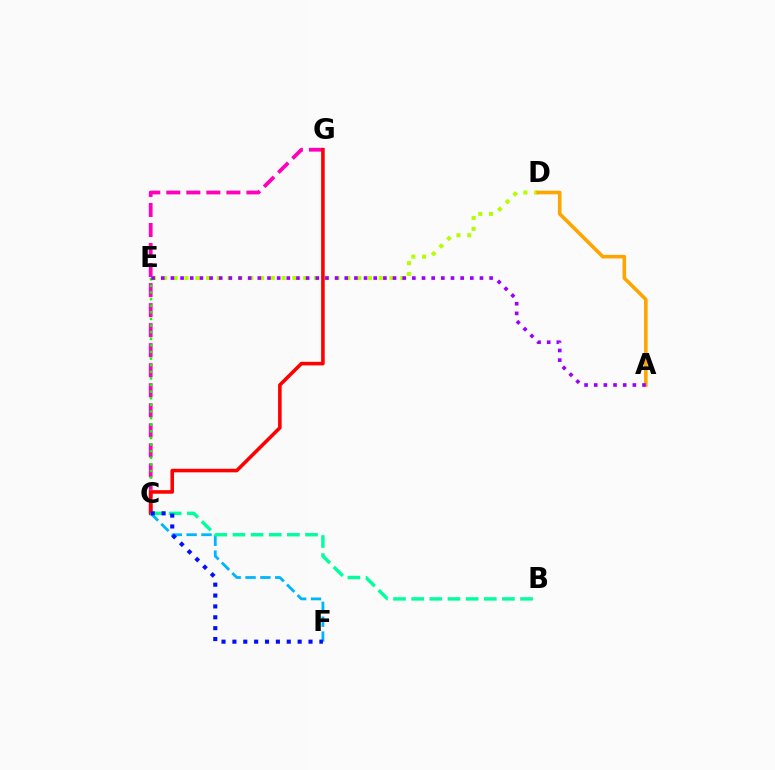{('C', 'G'): [{'color': '#ff00bd', 'line_style': 'dashed', 'thickness': 2.72}, {'color': '#ff0000', 'line_style': 'solid', 'thickness': 2.57}], ('D', 'E'): [{'color': '#b3ff00', 'line_style': 'dotted', 'thickness': 2.93}], ('C', 'E'): [{'color': '#08ff00', 'line_style': 'dotted', 'thickness': 1.8}], ('C', 'F'): [{'color': '#00b5ff', 'line_style': 'dashed', 'thickness': 2.02}, {'color': '#0010ff', 'line_style': 'dotted', 'thickness': 2.95}], ('B', 'C'): [{'color': '#00ff9d', 'line_style': 'dashed', 'thickness': 2.47}], ('A', 'D'): [{'color': '#ffa500', 'line_style': 'solid', 'thickness': 2.59}], ('A', 'E'): [{'color': '#9b00ff', 'line_style': 'dotted', 'thickness': 2.62}]}